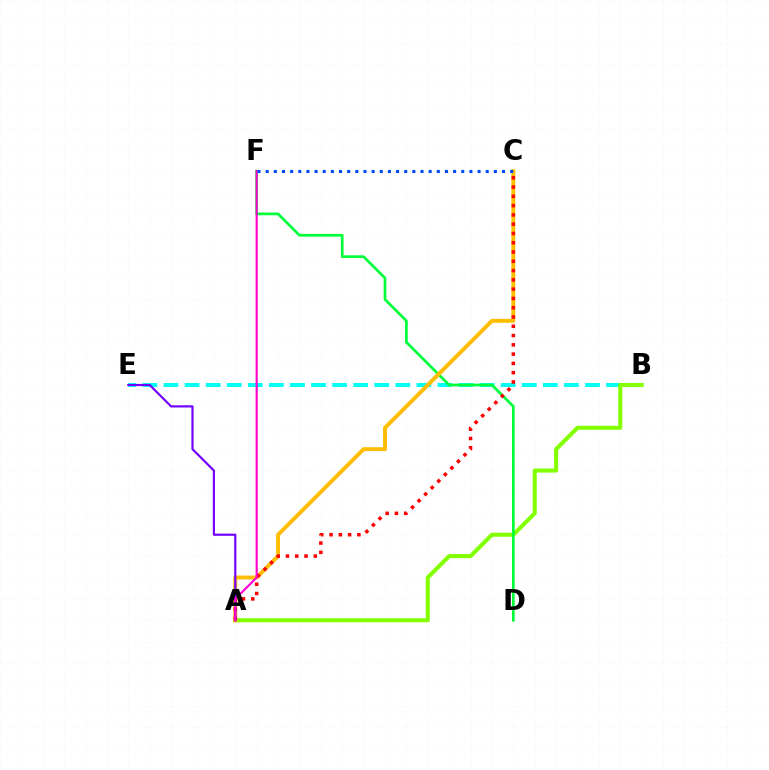{('B', 'E'): [{'color': '#00fff6', 'line_style': 'dashed', 'thickness': 2.86}], ('A', 'B'): [{'color': '#84ff00', 'line_style': 'solid', 'thickness': 2.94}], ('D', 'F'): [{'color': '#00ff39', 'line_style': 'solid', 'thickness': 1.95}], ('A', 'C'): [{'color': '#ffbd00', 'line_style': 'solid', 'thickness': 2.83}, {'color': '#ff0000', 'line_style': 'dotted', 'thickness': 2.52}], ('A', 'E'): [{'color': '#7200ff', 'line_style': 'solid', 'thickness': 1.57}], ('A', 'F'): [{'color': '#ff00cf', 'line_style': 'solid', 'thickness': 1.54}], ('C', 'F'): [{'color': '#004bff', 'line_style': 'dotted', 'thickness': 2.21}]}